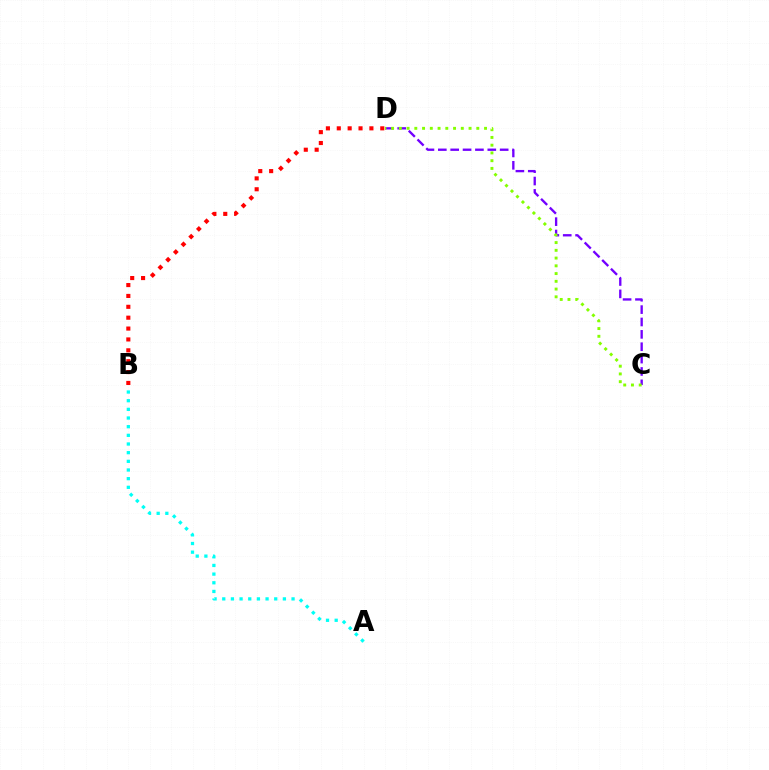{('A', 'B'): [{'color': '#00fff6', 'line_style': 'dotted', 'thickness': 2.35}], ('C', 'D'): [{'color': '#7200ff', 'line_style': 'dashed', 'thickness': 1.68}, {'color': '#84ff00', 'line_style': 'dotted', 'thickness': 2.11}], ('B', 'D'): [{'color': '#ff0000', 'line_style': 'dotted', 'thickness': 2.96}]}